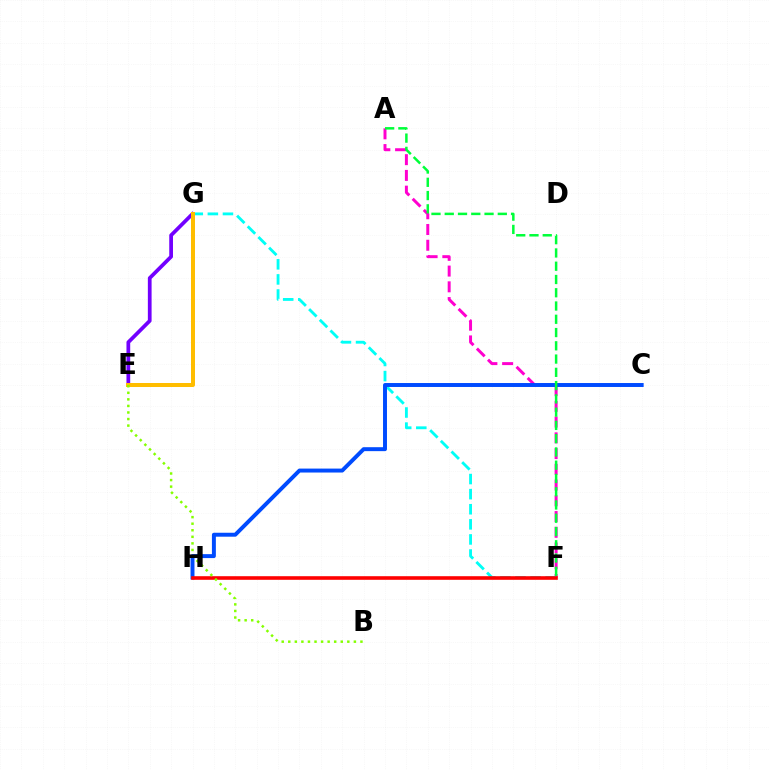{('A', 'F'): [{'color': '#ff00cf', 'line_style': 'dashed', 'thickness': 2.14}, {'color': '#00ff39', 'line_style': 'dashed', 'thickness': 1.8}], ('F', 'G'): [{'color': '#00fff6', 'line_style': 'dashed', 'thickness': 2.05}], ('E', 'G'): [{'color': '#7200ff', 'line_style': 'solid', 'thickness': 2.69}, {'color': '#ffbd00', 'line_style': 'solid', 'thickness': 2.87}], ('C', 'H'): [{'color': '#004bff', 'line_style': 'solid', 'thickness': 2.84}], ('F', 'H'): [{'color': '#ff0000', 'line_style': 'solid', 'thickness': 2.59}], ('B', 'E'): [{'color': '#84ff00', 'line_style': 'dotted', 'thickness': 1.78}]}